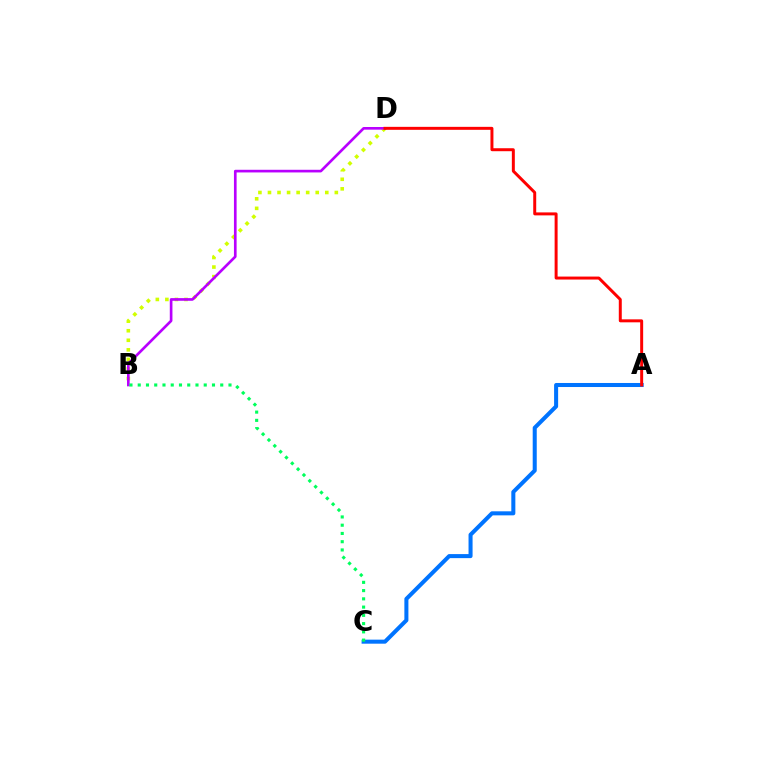{('A', 'C'): [{'color': '#0074ff', 'line_style': 'solid', 'thickness': 2.91}], ('B', 'D'): [{'color': '#d1ff00', 'line_style': 'dotted', 'thickness': 2.6}, {'color': '#b900ff', 'line_style': 'solid', 'thickness': 1.92}], ('B', 'C'): [{'color': '#00ff5c', 'line_style': 'dotted', 'thickness': 2.24}], ('A', 'D'): [{'color': '#ff0000', 'line_style': 'solid', 'thickness': 2.14}]}